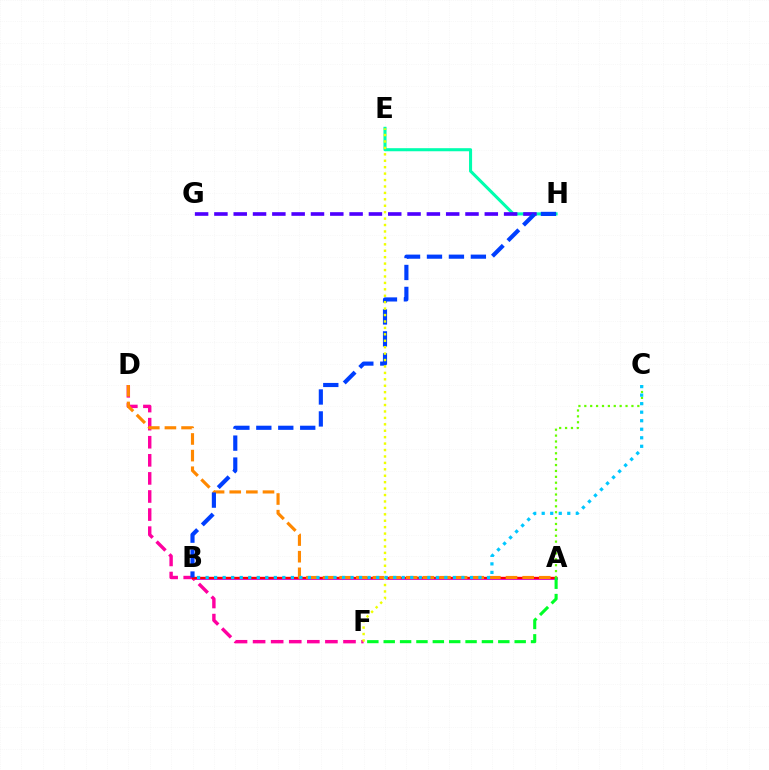{('A', 'B'): [{'color': '#d600ff', 'line_style': 'solid', 'thickness': 2.04}, {'color': '#ff0000', 'line_style': 'solid', 'thickness': 1.71}], ('D', 'F'): [{'color': '#ff00a0', 'line_style': 'dashed', 'thickness': 2.46}], ('E', 'H'): [{'color': '#00ffaf', 'line_style': 'solid', 'thickness': 2.21}], ('G', 'H'): [{'color': '#4f00ff', 'line_style': 'dashed', 'thickness': 2.62}], ('A', 'D'): [{'color': '#ff8800', 'line_style': 'dashed', 'thickness': 2.26}], ('B', 'H'): [{'color': '#003fff', 'line_style': 'dashed', 'thickness': 2.98}], ('E', 'F'): [{'color': '#eeff00', 'line_style': 'dotted', 'thickness': 1.75}], ('A', 'C'): [{'color': '#66ff00', 'line_style': 'dotted', 'thickness': 1.6}], ('B', 'C'): [{'color': '#00c7ff', 'line_style': 'dotted', 'thickness': 2.32}], ('A', 'F'): [{'color': '#00ff27', 'line_style': 'dashed', 'thickness': 2.22}]}